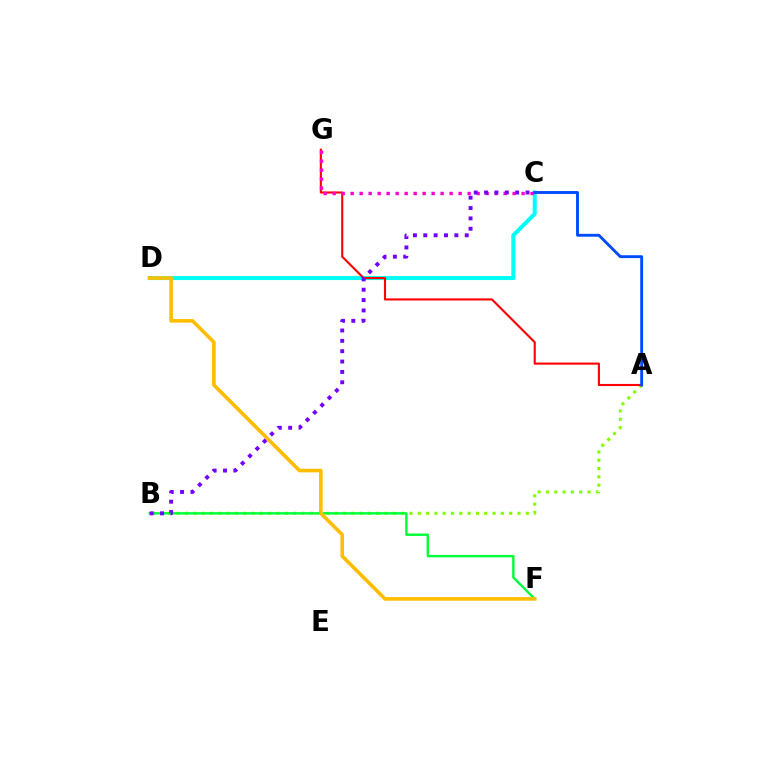{('C', 'D'): [{'color': '#00fff6', 'line_style': 'solid', 'thickness': 2.9}], ('A', 'B'): [{'color': '#84ff00', 'line_style': 'dotted', 'thickness': 2.26}], ('A', 'G'): [{'color': '#ff0000', 'line_style': 'solid', 'thickness': 1.52}], ('C', 'G'): [{'color': '#ff00cf', 'line_style': 'dotted', 'thickness': 2.44}], ('A', 'C'): [{'color': '#004bff', 'line_style': 'solid', 'thickness': 2.07}], ('B', 'F'): [{'color': '#00ff39', 'line_style': 'solid', 'thickness': 1.73}], ('D', 'F'): [{'color': '#ffbd00', 'line_style': 'solid', 'thickness': 2.59}], ('B', 'C'): [{'color': '#7200ff', 'line_style': 'dotted', 'thickness': 2.81}]}